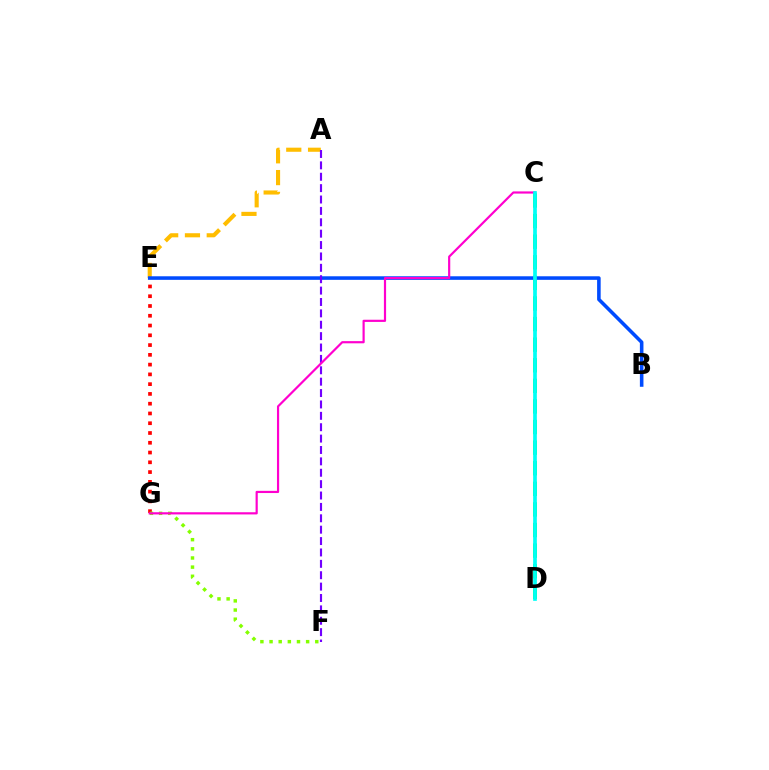{('A', 'E'): [{'color': '#ffbd00', 'line_style': 'dashed', 'thickness': 2.96}], ('E', 'G'): [{'color': '#ff0000', 'line_style': 'dotted', 'thickness': 2.65}], ('C', 'D'): [{'color': '#00ff39', 'line_style': 'dashed', 'thickness': 2.8}, {'color': '#00fff6', 'line_style': 'solid', 'thickness': 2.66}], ('F', 'G'): [{'color': '#84ff00', 'line_style': 'dotted', 'thickness': 2.48}], ('B', 'E'): [{'color': '#004bff', 'line_style': 'solid', 'thickness': 2.57}], ('A', 'F'): [{'color': '#7200ff', 'line_style': 'dashed', 'thickness': 1.55}], ('C', 'G'): [{'color': '#ff00cf', 'line_style': 'solid', 'thickness': 1.57}]}